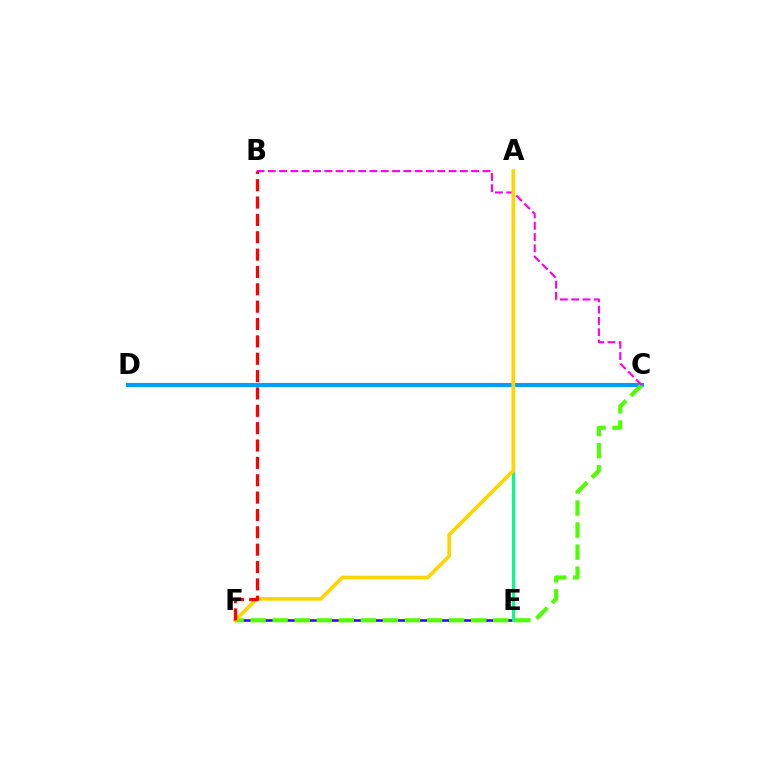{('C', 'D'): [{'color': '#009eff', 'line_style': 'solid', 'thickness': 2.94}], ('E', 'F'): [{'color': '#3700ff', 'line_style': 'solid', 'thickness': 1.85}], ('C', 'F'): [{'color': '#4fff00', 'line_style': 'dashed', 'thickness': 3.0}], ('B', 'C'): [{'color': '#ff00ed', 'line_style': 'dashed', 'thickness': 1.53}], ('A', 'E'): [{'color': '#00ff86', 'line_style': 'solid', 'thickness': 2.17}], ('A', 'F'): [{'color': '#ffd500', 'line_style': 'solid', 'thickness': 2.64}], ('B', 'F'): [{'color': '#ff0000', 'line_style': 'dashed', 'thickness': 2.36}]}